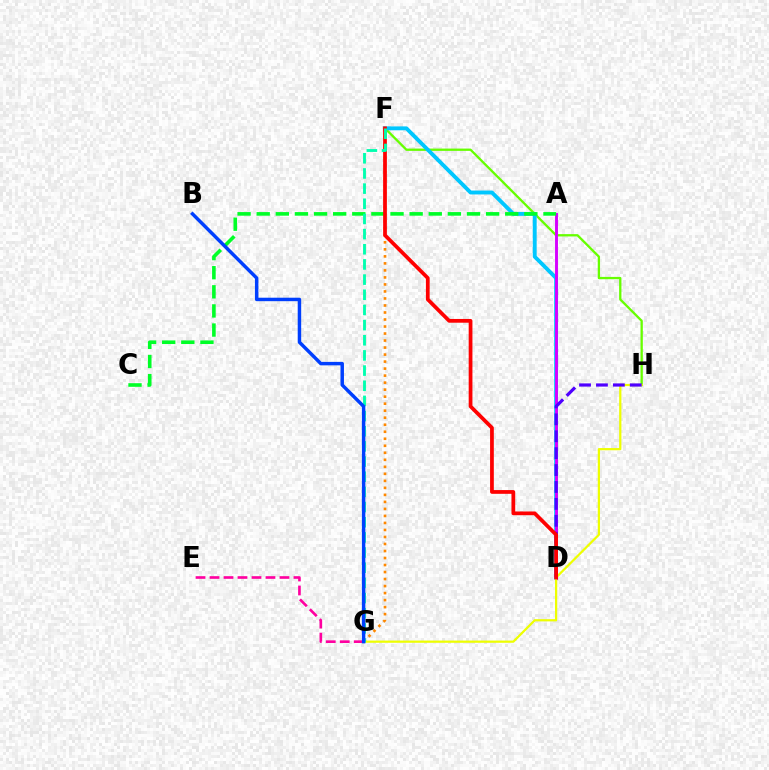{('F', 'G'): [{'color': '#ff8800', 'line_style': 'dotted', 'thickness': 1.91}, {'color': '#00ffaf', 'line_style': 'dashed', 'thickness': 2.06}], ('F', 'H'): [{'color': '#66ff00', 'line_style': 'solid', 'thickness': 1.66}], ('D', 'F'): [{'color': '#00c7ff', 'line_style': 'solid', 'thickness': 2.81}, {'color': '#ff0000', 'line_style': 'solid', 'thickness': 2.7}], ('A', 'D'): [{'color': '#d600ff', 'line_style': 'solid', 'thickness': 2.09}], ('G', 'H'): [{'color': '#eeff00', 'line_style': 'solid', 'thickness': 1.6}], ('A', 'C'): [{'color': '#00ff27', 'line_style': 'dashed', 'thickness': 2.6}], ('D', 'H'): [{'color': '#4f00ff', 'line_style': 'dashed', 'thickness': 2.3}], ('E', 'G'): [{'color': '#ff00a0', 'line_style': 'dashed', 'thickness': 1.9}], ('B', 'G'): [{'color': '#003fff', 'line_style': 'solid', 'thickness': 2.49}]}